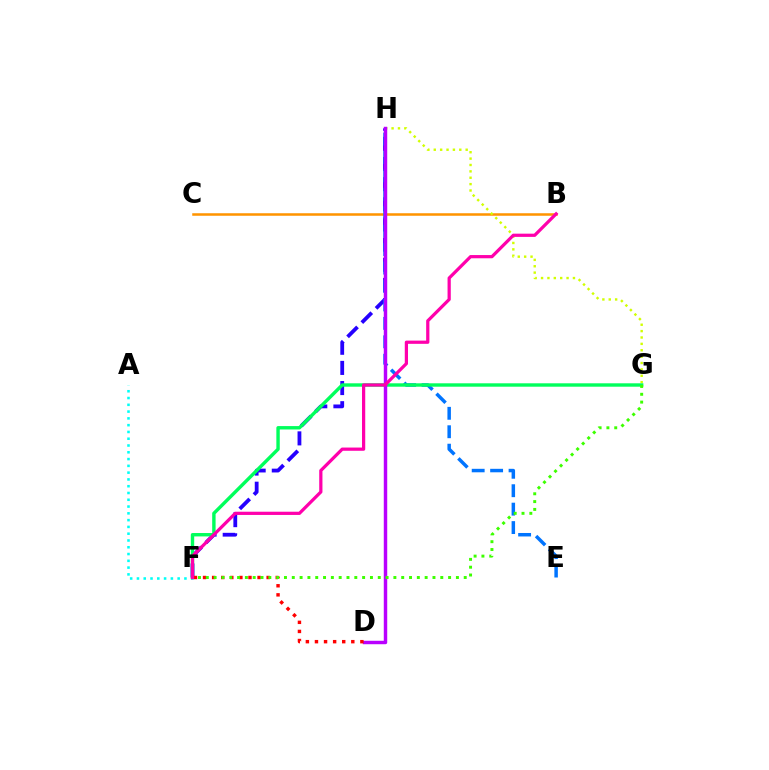{('F', 'H'): [{'color': '#2500ff', 'line_style': 'dashed', 'thickness': 2.74}], ('A', 'F'): [{'color': '#00fff6', 'line_style': 'dotted', 'thickness': 1.84}], ('B', 'C'): [{'color': '#ff9400', 'line_style': 'solid', 'thickness': 1.82}], ('G', 'H'): [{'color': '#d1ff00', 'line_style': 'dotted', 'thickness': 1.73}], ('E', 'H'): [{'color': '#0074ff', 'line_style': 'dashed', 'thickness': 2.5}], ('F', 'G'): [{'color': '#00ff5c', 'line_style': 'solid', 'thickness': 2.45}, {'color': '#3dff00', 'line_style': 'dotted', 'thickness': 2.12}], ('D', 'H'): [{'color': '#b900ff', 'line_style': 'solid', 'thickness': 2.48}], ('D', 'F'): [{'color': '#ff0000', 'line_style': 'dotted', 'thickness': 2.47}], ('B', 'F'): [{'color': '#ff00ac', 'line_style': 'solid', 'thickness': 2.32}]}